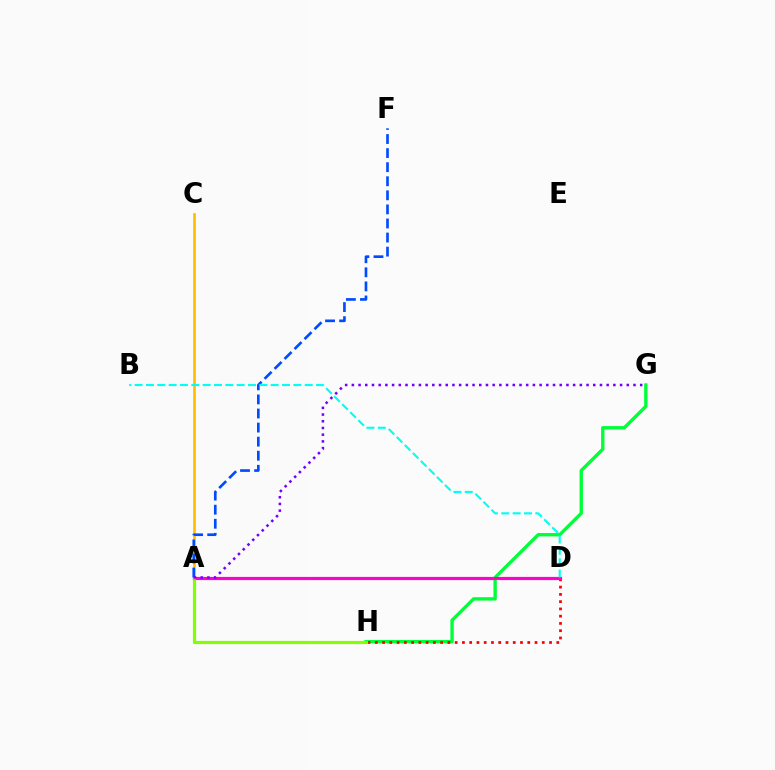{('G', 'H'): [{'color': '#00ff39', 'line_style': 'solid', 'thickness': 2.42}], ('D', 'H'): [{'color': '#ff0000', 'line_style': 'dotted', 'thickness': 1.97}], ('A', 'H'): [{'color': '#84ff00', 'line_style': 'solid', 'thickness': 2.29}], ('A', 'D'): [{'color': '#ff00cf', 'line_style': 'solid', 'thickness': 2.29}], ('A', 'C'): [{'color': '#ffbd00', 'line_style': 'solid', 'thickness': 1.9}], ('A', 'F'): [{'color': '#004bff', 'line_style': 'dashed', 'thickness': 1.91}], ('B', 'D'): [{'color': '#00fff6', 'line_style': 'dashed', 'thickness': 1.54}], ('A', 'G'): [{'color': '#7200ff', 'line_style': 'dotted', 'thickness': 1.82}]}